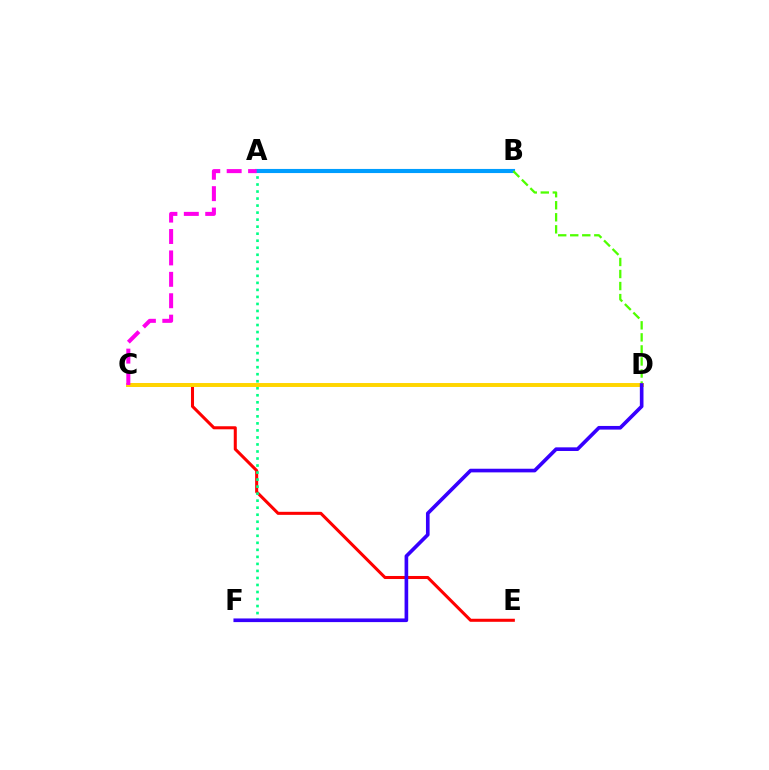{('C', 'E'): [{'color': '#ff0000', 'line_style': 'solid', 'thickness': 2.19}], ('A', 'F'): [{'color': '#00ff86', 'line_style': 'dotted', 'thickness': 1.91}], ('A', 'B'): [{'color': '#009eff', 'line_style': 'solid', 'thickness': 2.96}], ('B', 'D'): [{'color': '#4fff00', 'line_style': 'dashed', 'thickness': 1.64}], ('C', 'D'): [{'color': '#ffd500', 'line_style': 'solid', 'thickness': 2.83}], ('D', 'F'): [{'color': '#3700ff', 'line_style': 'solid', 'thickness': 2.63}], ('A', 'C'): [{'color': '#ff00ed', 'line_style': 'dashed', 'thickness': 2.91}]}